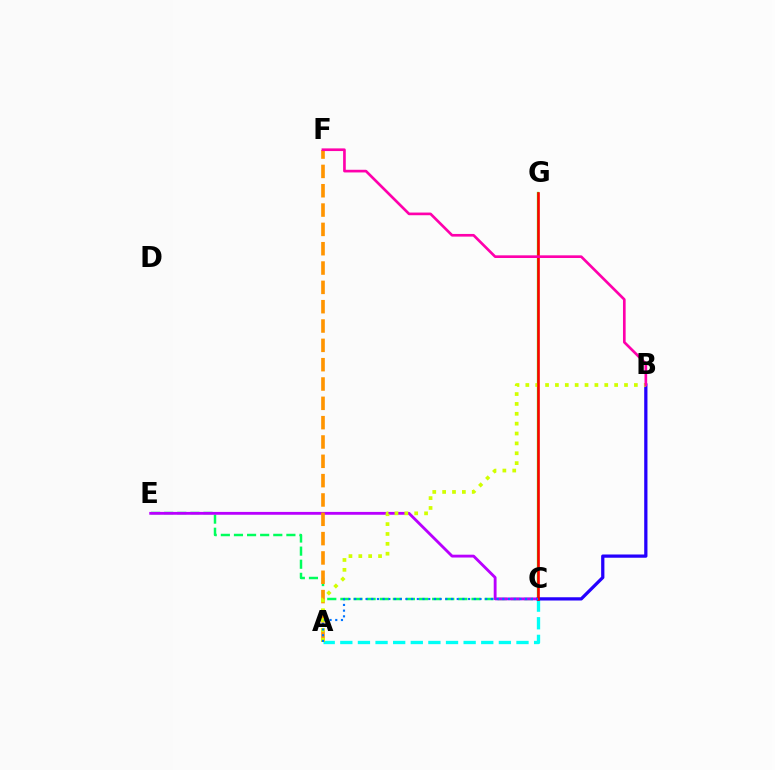{('A', 'C'): [{'color': '#00fff6', 'line_style': 'dashed', 'thickness': 2.39}, {'color': '#0074ff', 'line_style': 'dotted', 'thickness': 1.55}], ('C', 'G'): [{'color': '#3dff00', 'line_style': 'solid', 'thickness': 1.65}, {'color': '#ff0000', 'line_style': 'solid', 'thickness': 1.87}], ('C', 'E'): [{'color': '#00ff5c', 'line_style': 'dashed', 'thickness': 1.78}, {'color': '#b900ff', 'line_style': 'solid', 'thickness': 2.04}], ('A', 'F'): [{'color': '#ff9400', 'line_style': 'dashed', 'thickness': 2.63}], ('B', 'C'): [{'color': '#2500ff', 'line_style': 'solid', 'thickness': 2.34}], ('A', 'B'): [{'color': '#d1ff00', 'line_style': 'dotted', 'thickness': 2.68}], ('B', 'F'): [{'color': '#ff00ac', 'line_style': 'solid', 'thickness': 1.92}]}